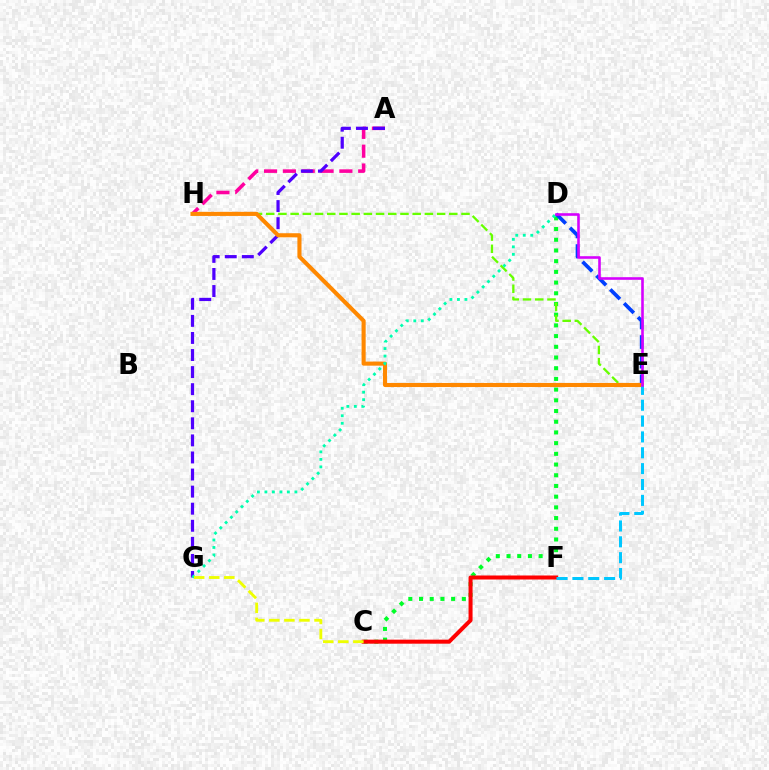{('A', 'H'): [{'color': '#ff00a0', 'line_style': 'dashed', 'thickness': 2.56}], ('C', 'D'): [{'color': '#00ff27', 'line_style': 'dotted', 'thickness': 2.91}], ('D', 'E'): [{'color': '#003fff', 'line_style': 'dashed', 'thickness': 2.66}, {'color': '#d600ff', 'line_style': 'solid', 'thickness': 1.87}], ('C', 'F'): [{'color': '#ff0000', 'line_style': 'solid', 'thickness': 2.89}], ('E', 'H'): [{'color': '#66ff00', 'line_style': 'dashed', 'thickness': 1.66}, {'color': '#ff8800', 'line_style': 'solid', 'thickness': 2.95}], ('A', 'G'): [{'color': '#4f00ff', 'line_style': 'dashed', 'thickness': 2.32}], ('D', 'G'): [{'color': '#00ffaf', 'line_style': 'dotted', 'thickness': 2.04}], ('E', 'F'): [{'color': '#00c7ff', 'line_style': 'dashed', 'thickness': 2.15}], ('C', 'G'): [{'color': '#eeff00', 'line_style': 'dashed', 'thickness': 2.05}]}